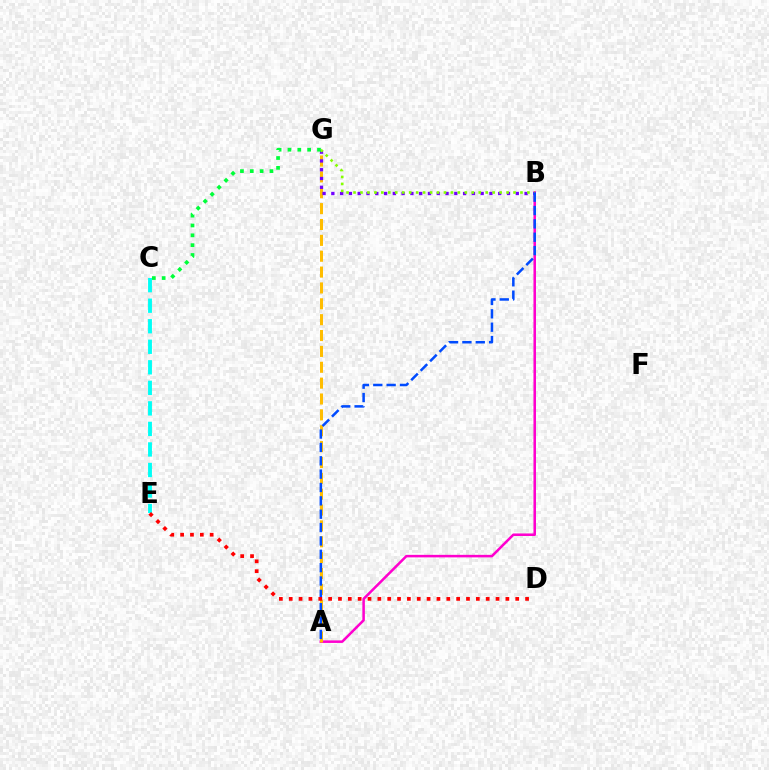{('A', 'B'): [{'color': '#ff00cf', 'line_style': 'solid', 'thickness': 1.82}, {'color': '#004bff', 'line_style': 'dashed', 'thickness': 1.81}], ('A', 'G'): [{'color': '#ffbd00', 'line_style': 'dashed', 'thickness': 2.16}], ('B', 'G'): [{'color': '#7200ff', 'line_style': 'dotted', 'thickness': 2.39}, {'color': '#84ff00', 'line_style': 'dotted', 'thickness': 1.89}], ('C', 'E'): [{'color': '#00fff6', 'line_style': 'dashed', 'thickness': 2.79}], ('C', 'G'): [{'color': '#00ff39', 'line_style': 'dotted', 'thickness': 2.67}], ('D', 'E'): [{'color': '#ff0000', 'line_style': 'dotted', 'thickness': 2.68}]}